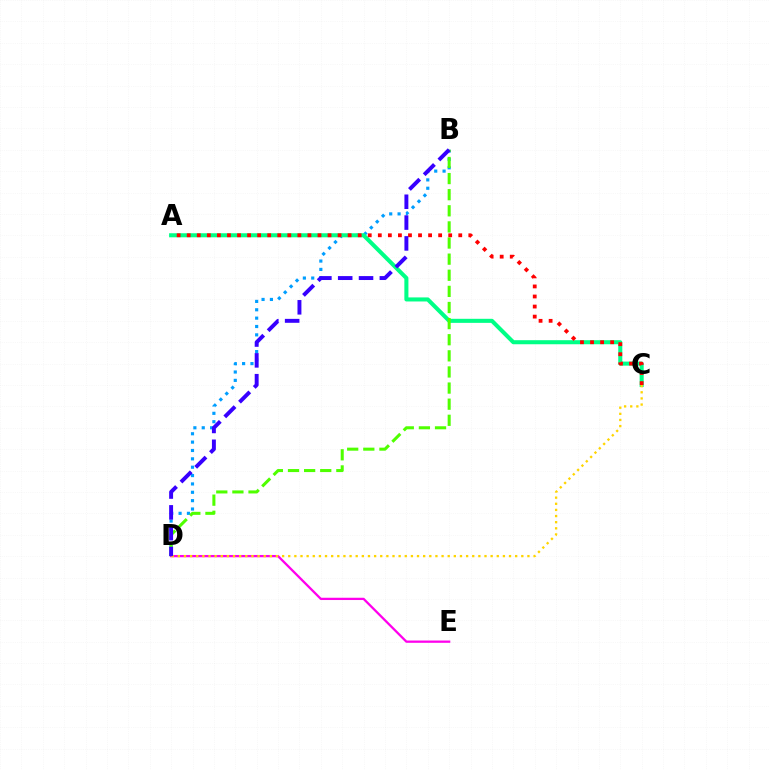{('B', 'D'): [{'color': '#009eff', 'line_style': 'dotted', 'thickness': 2.27}, {'color': '#4fff00', 'line_style': 'dashed', 'thickness': 2.19}, {'color': '#3700ff', 'line_style': 'dashed', 'thickness': 2.83}], ('A', 'C'): [{'color': '#00ff86', 'line_style': 'solid', 'thickness': 2.92}, {'color': '#ff0000', 'line_style': 'dotted', 'thickness': 2.73}], ('D', 'E'): [{'color': '#ff00ed', 'line_style': 'solid', 'thickness': 1.64}], ('C', 'D'): [{'color': '#ffd500', 'line_style': 'dotted', 'thickness': 1.67}]}